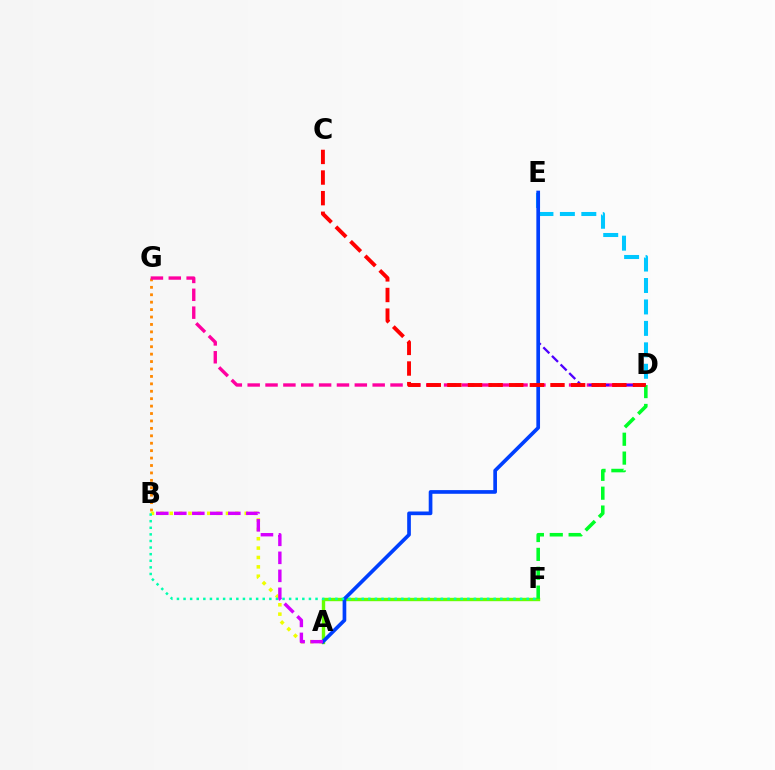{('B', 'G'): [{'color': '#ff8800', 'line_style': 'dotted', 'thickness': 2.02}], ('D', 'G'): [{'color': '#ff00a0', 'line_style': 'dashed', 'thickness': 2.43}], ('A', 'B'): [{'color': '#eeff00', 'line_style': 'dotted', 'thickness': 2.55}, {'color': '#d600ff', 'line_style': 'dashed', 'thickness': 2.45}], ('D', 'E'): [{'color': '#4f00ff', 'line_style': 'dashed', 'thickness': 1.65}, {'color': '#00c7ff', 'line_style': 'dashed', 'thickness': 2.91}], ('A', 'F'): [{'color': '#66ff00', 'line_style': 'solid', 'thickness': 2.44}], ('A', 'E'): [{'color': '#003fff', 'line_style': 'solid', 'thickness': 2.65}], ('B', 'F'): [{'color': '#00ffaf', 'line_style': 'dotted', 'thickness': 1.79}], ('D', 'F'): [{'color': '#00ff27', 'line_style': 'dashed', 'thickness': 2.56}], ('C', 'D'): [{'color': '#ff0000', 'line_style': 'dashed', 'thickness': 2.8}]}